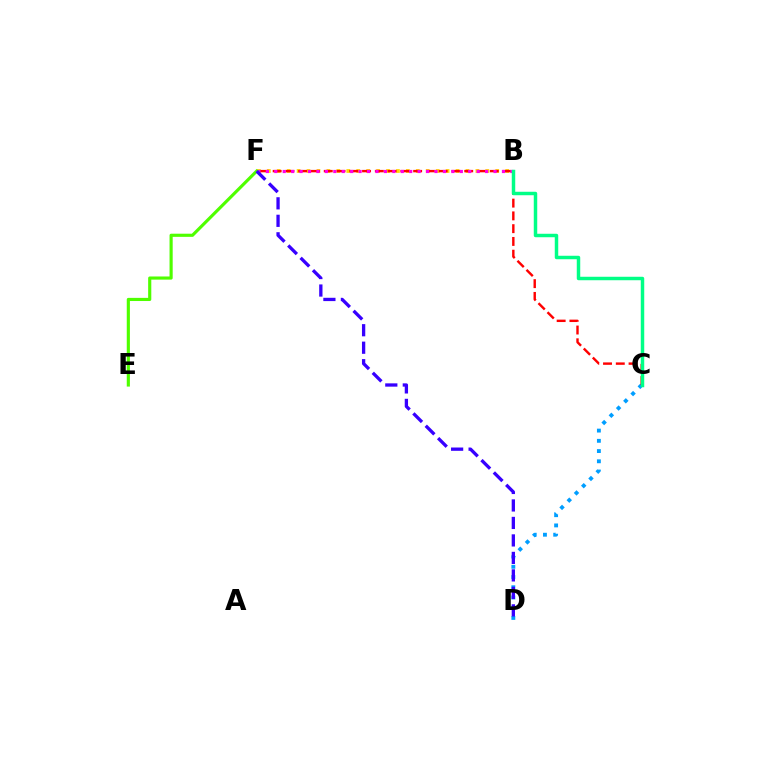{('B', 'F'): [{'color': '#ffd500', 'line_style': 'dotted', 'thickness': 2.7}, {'color': '#ff00ed', 'line_style': 'dotted', 'thickness': 2.29}], ('C', 'D'): [{'color': '#009eff', 'line_style': 'dotted', 'thickness': 2.78}], ('C', 'F'): [{'color': '#ff0000', 'line_style': 'dashed', 'thickness': 1.73}], ('B', 'C'): [{'color': '#00ff86', 'line_style': 'solid', 'thickness': 2.5}], ('E', 'F'): [{'color': '#4fff00', 'line_style': 'solid', 'thickness': 2.27}], ('D', 'F'): [{'color': '#3700ff', 'line_style': 'dashed', 'thickness': 2.38}]}